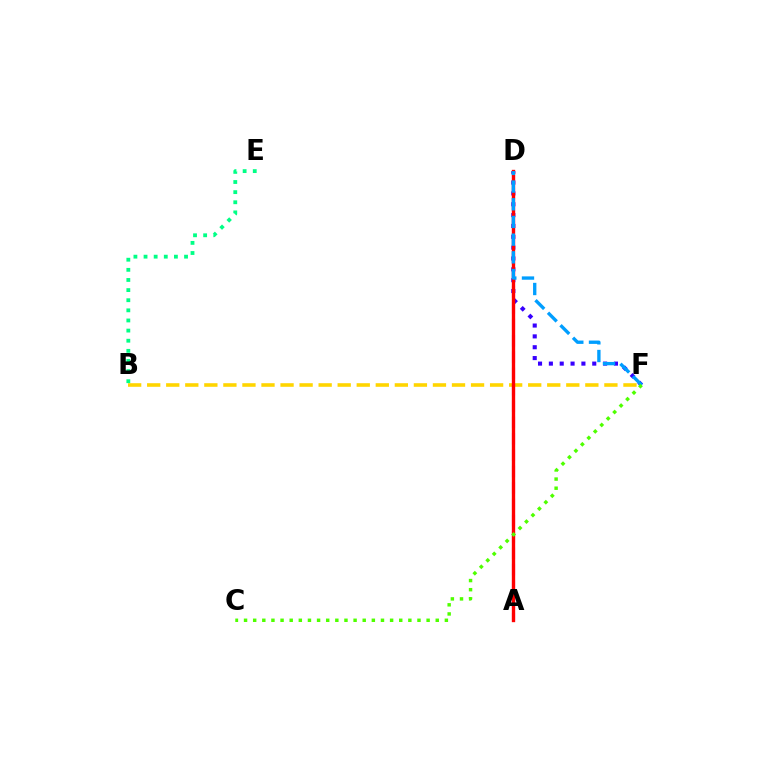{('B', 'F'): [{'color': '#ffd500', 'line_style': 'dashed', 'thickness': 2.59}], ('A', 'D'): [{'color': '#ff00ed', 'line_style': 'dashed', 'thickness': 2.22}, {'color': '#ff0000', 'line_style': 'solid', 'thickness': 2.41}], ('D', 'F'): [{'color': '#3700ff', 'line_style': 'dotted', 'thickness': 2.95}, {'color': '#009eff', 'line_style': 'dashed', 'thickness': 2.4}], ('B', 'E'): [{'color': '#00ff86', 'line_style': 'dotted', 'thickness': 2.75}], ('C', 'F'): [{'color': '#4fff00', 'line_style': 'dotted', 'thickness': 2.48}]}